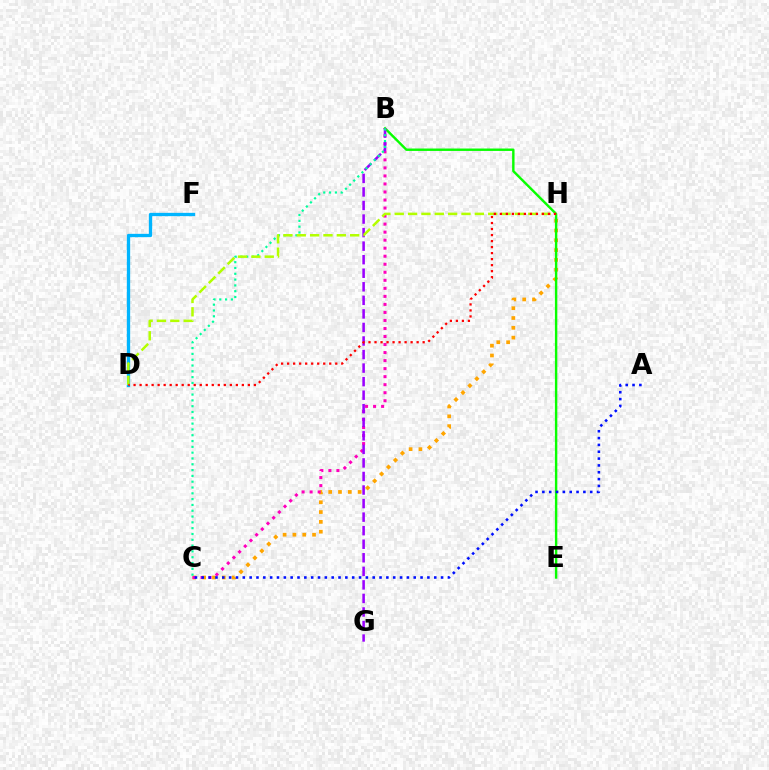{('C', 'H'): [{'color': '#ffa500', 'line_style': 'dotted', 'thickness': 2.67}], ('B', 'E'): [{'color': '#08ff00', 'line_style': 'solid', 'thickness': 1.74}], ('B', 'C'): [{'color': '#ff00bd', 'line_style': 'dotted', 'thickness': 2.18}, {'color': '#00ff9d', 'line_style': 'dotted', 'thickness': 1.58}], ('A', 'C'): [{'color': '#0010ff', 'line_style': 'dotted', 'thickness': 1.86}], ('B', 'G'): [{'color': '#9b00ff', 'line_style': 'dashed', 'thickness': 1.84}], ('D', 'F'): [{'color': '#00b5ff', 'line_style': 'solid', 'thickness': 2.38}], ('D', 'H'): [{'color': '#b3ff00', 'line_style': 'dashed', 'thickness': 1.81}, {'color': '#ff0000', 'line_style': 'dotted', 'thickness': 1.63}]}